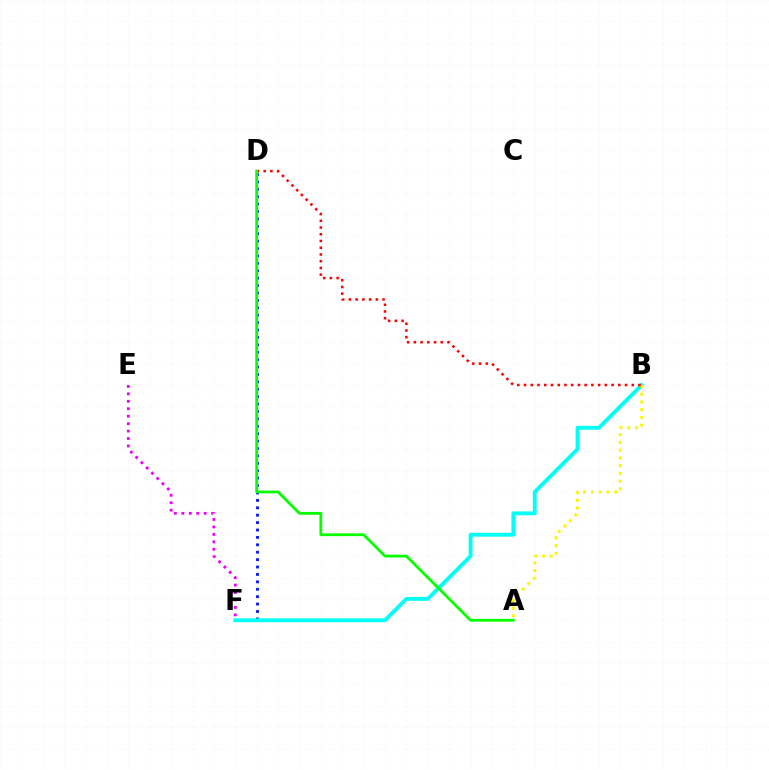{('D', 'F'): [{'color': '#0010ff', 'line_style': 'dotted', 'thickness': 2.01}], ('B', 'F'): [{'color': '#00fff6', 'line_style': 'solid', 'thickness': 2.77}], ('A', 'B'): [{'color': '#fcf500', 'line_style': 'dotted', 'thickness': 2.1}], ('B', 'D'): [{'color': '#ff0000', 'line_style': 'dotted', 'thickness': 1.83}], ('A', 'D'): [{'color': '#08ff00', 'line_style': 'solid', 'thickness': 2.02}], ('E', 'F'): [{'color': '#ee00ff', 'line_style': 'dotted', 'thickness': 2.02}]}